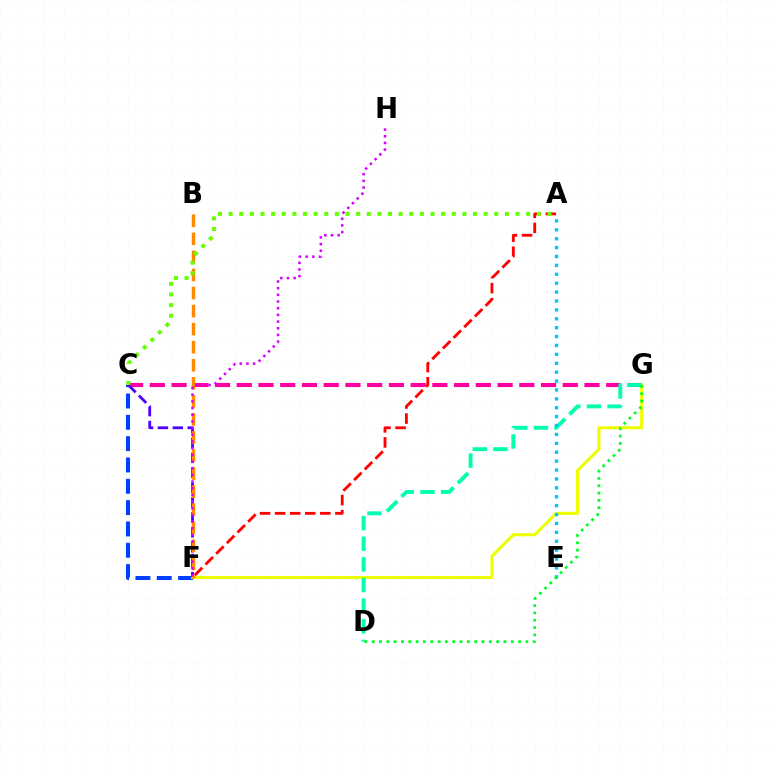{('C', 'F'): [{'color': '#003fff', 'line_style': 'dashed', 'thickness': 2.9}, {'color': '#4f00ff', 'line_style': 'dashed', 'thickness': 2.03}], ('C', 'G'): [{'color': '#ff00a0', 'line_style': 'dashed', 'thickness': 2.95}], ('F', 'G'): [{'color': '#eeff00', 'line_style': 'solid', 'thickness': 2.2}], ('D', 'G'): [{'color': '#00ffaf', 'line_style': 'dashed', 'thickness': 2.8}, {'color': '#00ff27', 'line_style': 'dotted', 'thickness': 1.99}], ('B', 'F'): [{'color': '#ff8800', 'line_style': 'dashed', 'thickness': 2.45}], ('A', 'E'): [{'color': '#00c7ff', 'line_style': 'dotted', 'thickness': 2.42}], ('F', 'H'): [{'color': '#d600ff', 'line_style': 'dotted', 'thickness': 1.81}], ('A', 'F'): [{'color': '#ff0000', 'line_style': 'dashed', 'thickness': 2.05}], ('A', 'C'): [{'color': '#66ff00', 'line_style': 'dotted', 'thickness': 2.89}]}